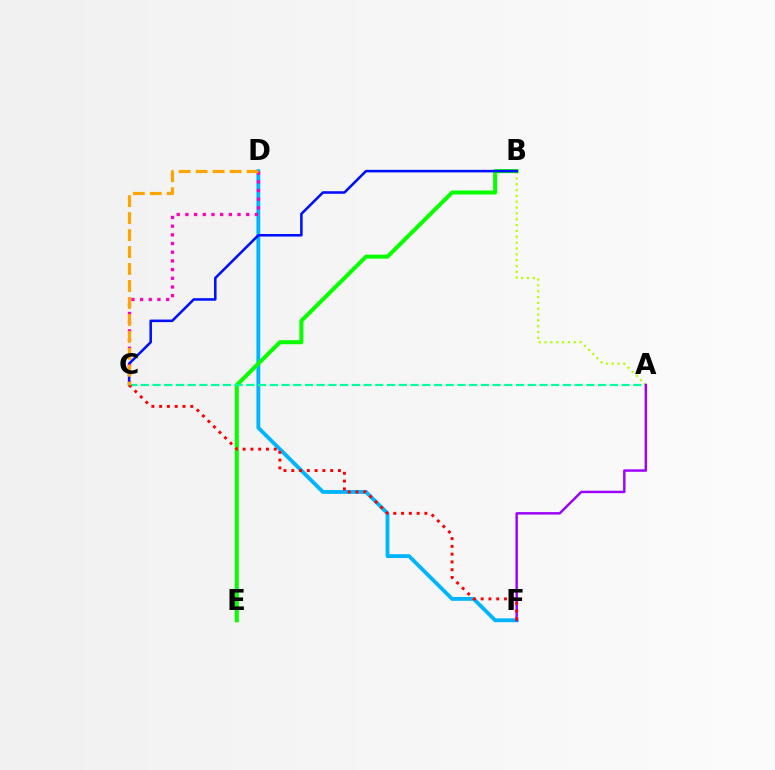{('D', 'F'): [{'color': '#00b5ff', 'line_style': 'solid', 'thickness': 2.76}], ('A', 'B'): [{'color': '#b3ff00', 'line_style': 'dotted', 'thickness': 1.59}], ('B', 'E'): [{'color': '#08ff00', 'line_style': 'solid', 'thickness': 2.9}], ('B', 'C'): [{'color': '#0010ff', 'line_style': 'solid', 'thickness': 1.84}], ('A', 'C'): [{'color': '#00ff9d', 'line_style': 'dashed', 'thickness': 1.59}], ('C', 'D'): [{'color': '#ff00bd', 'line_style': 'dotted', 'thickness': 2.36}, {'color': '#ffa500', 'line_style': 'dashed', 'thickness': 2.31}], ('A', 'F'): [{'color': '#9b00ff', 'line_style': 'solid', 'thickness': 1.76}], ('C', 'F'): [{'color': '#ff0000', 'line_style': 'dotted', 'thickness': 2.11}]}